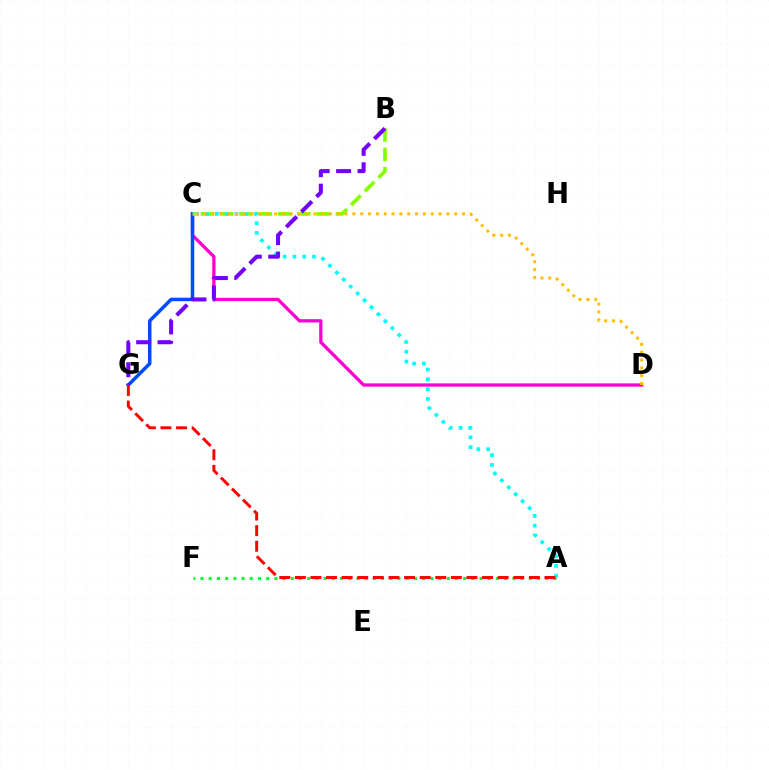{('A', 'F'): [{'color': '#00ff39', 'line_style': 'dotted', 'thickness': 2.23}], ('C', 'D'): [{'color': '#ff00cf', 'line_style': 'solid', 'thickness': 2.36}, {'color': '#ffbd00', 'line_style': 'dotted', 'thickness': 2.13}], ('C', 'G'): [{'color': '#004bff', 'line_style': 'solid', 'thickness': 2.53}], ('B', 'C'): [{'color': '#84ff00', 'line_style': 'dashed', 'thickness': 2.62}], ('A', 'C'): [{'color': '#00fff6', 'line_style': 'dotted', 'thickness': 2.66}], ('A', 'G'): [{'color': '#ff0000', 'line_style': 'dashed', 'thickness': 2.12}], ('B', 'G'): [{'color': '#7200ff', 'line_style': 'dashed', 'thickness': 2.91}]}